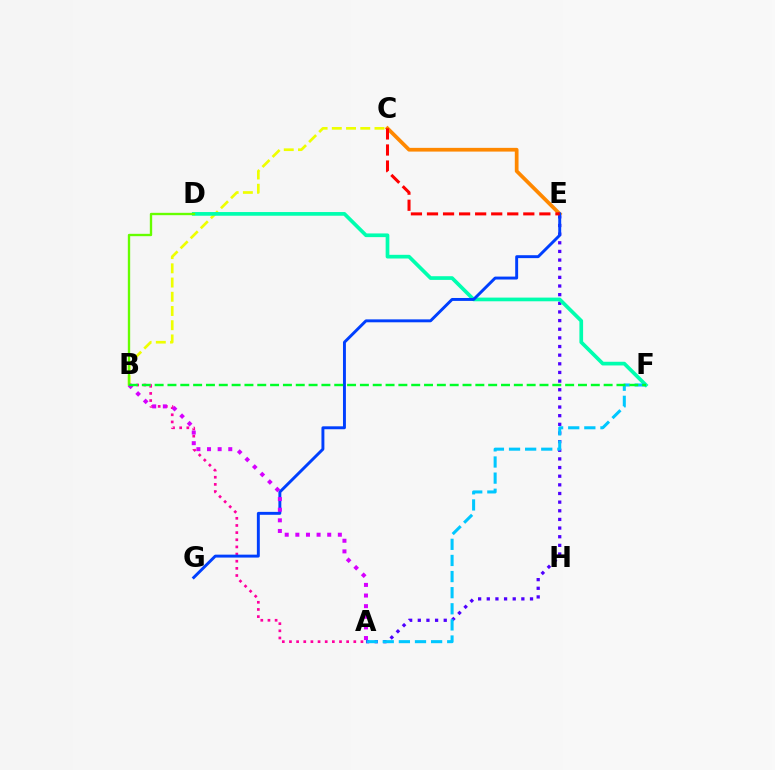{('B', 'C'): [{'color': '#eeff00', 'line_style': 'dashed', 'thickness': 1.93}], ('A', 'E'): [{'color': '#4f00ff', 'line_style': 'dotted', 'thickness': 2.35}], ('D', 'F'): [{'color': '#00ffaf', 'line_style': 'solid', 'thickness': 2.66}], ('A', 'B'): [{'color': '#ff00a0', 'line_style': 'dotted', 'thickness': 1.94}, {'color': '#d600ff', 'line_style': 'dotted', 'thickness': 2.89}], ('C', 'E'): [{'color': '#ff8800', 'line_style': 'solid', 'thickness': 2.68}, {'color': '#ff0000', 'line_style': 'dashed', 'thickness': 2.18}], ('E', 'G'): [{'color': '#003fff', 'line_style': 'solid', 'thickness': 2.11}], ('B', 'D'): [{'color': '#66ff00', 'line_style': 'solid', 'thickness': 1.69}], ('A', 'F'): [{'color': '#00c7ff', 'line_style': 'dashed', 'thickness': 2.19}], ('B', 'F'): [{'color': '#00ff27', 'line_style': 'dashed', 'thickness': 1.74}]}